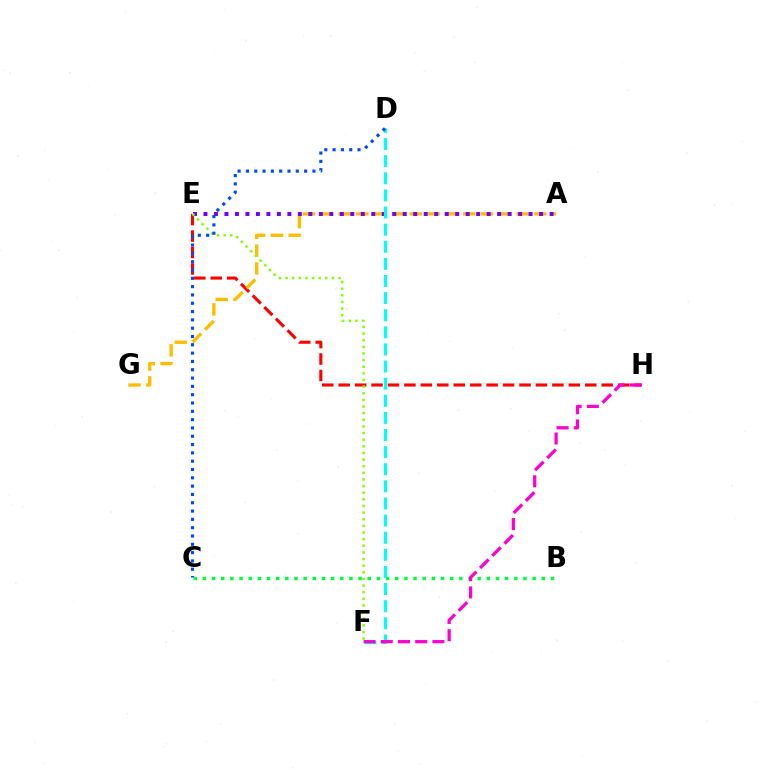{('E', 'H'): [{'color': '#ff0000', 'line_style': 'dashed', 'thickness': 2.23}], ('B', 'C'): [{'color': '#00ff39', 'line_style': 'dotted', 'thickness': 2.49}], ('A', 'G'): [{'color': '#ffbd00', 'line_style': 'dashed', 'thickness': 2.42}], ('A', 'E'): [{'color': '#7200ff', 'line_style': 'dotted', 'thickness': 2.85}], ('D', 'F'): [{'color': '#00fff6', 'line_style': 'dashed', 'thickness': 2.33}], ('F', 'H'): [{'color': '#ff00cf', 'line_style': 'dashed', 'thickness': 2.34}], ('E', 'F'): [{'color': '#84ff00', 'line_style': 'dotted', 'thickness': 1.8}], ('C', 'D'): [{'color': '#004bff', 'line_style': 'dotted', 'thickness': 2.26}]}